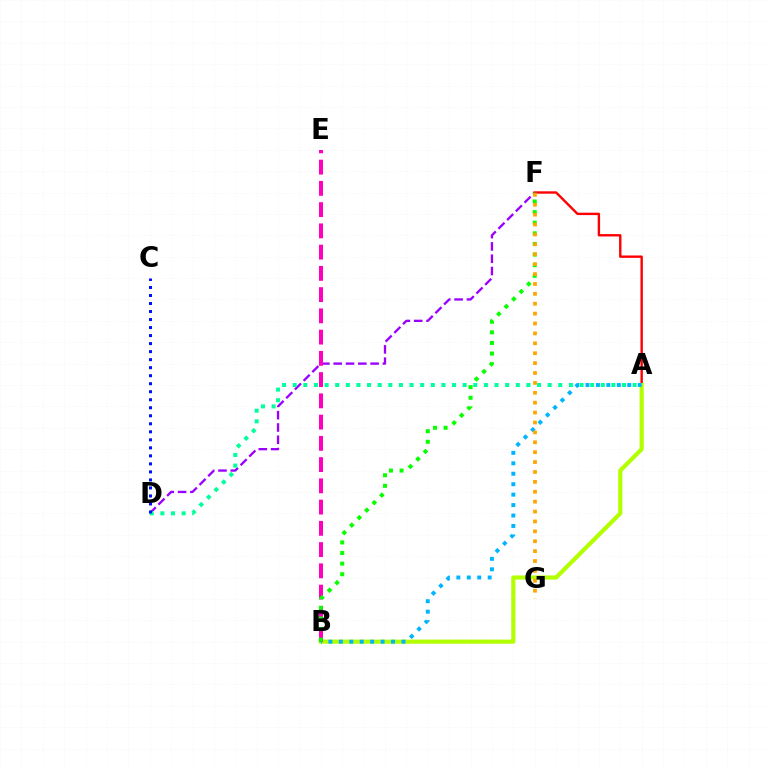{('D', 'F'): [{'color': '#9b00ff', 'line_style': 'dashed', 'thickness': 1.67}], ('A', 'D'): [{'color': '#00ff9d', 'line_style': 'dotted', 'thickness': 2.89}], ('A', 'F'): [{'color': '#ff0000', 'line_style': 'solid', 'thickness': 1.72}], ('A', 'B'): [{'color': '#b3ff00', 'line_style': 'solid', 'thickness': 2.99}, {'color': '#00b5ff', 'line_style': 'dotted', 'thickness': 2.84}], ('C', 'D'): [{'color': '#0010ff', 'line_style': 'dotted', 'thickness': 2.18}], ('B', 'E'): [{'color': '#ff00bd', 'line_style': 'dashed', 'thickness': 2.89}], ('B', 'F'): [{'color': '#08ff00', 'line_style': 'dotted', 'thickness': 2.88}], ('F', 'G'): [{'color': '#ffa500', 'line_style': 'dotted', 'thickness': 2.69}]}